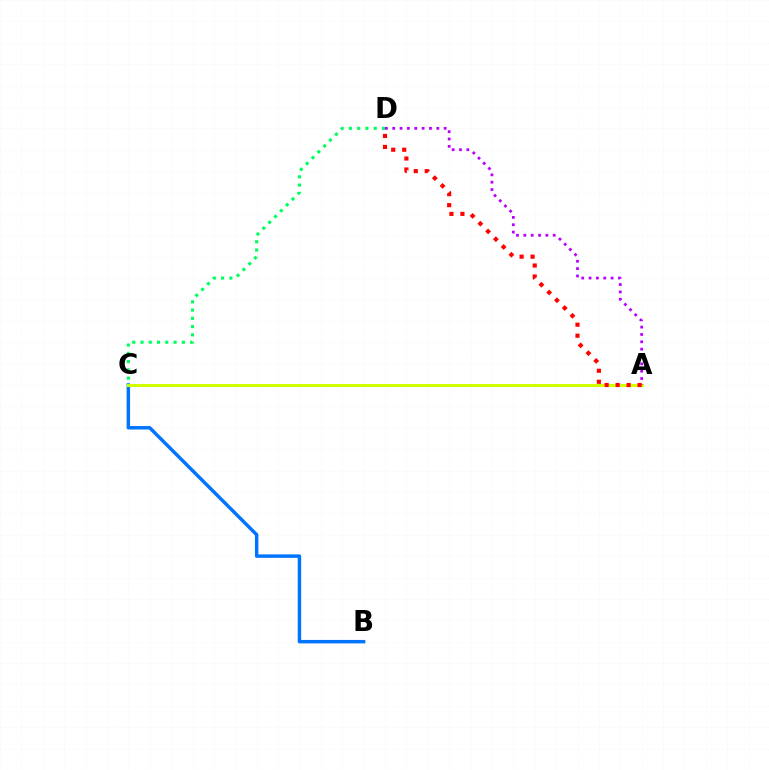{('B', 'C'): [{'color': '#0074ff', 'line_style': 'solid', 'thickness': 2.49}], ('A', 'C'): [{'color': '#d1ff00', 'line_style': 'solid', 'thickness': 2.17}], ('C', 'D'): [{'color': '#00ff5c', 'line_style': 'dotted', 'thickness': 2.25}], ('A', 'D'): [{'color': '#b900ff', 'line_style': 'dotted', 'thickness': 2.0}, {'color': '#ff0000', 'line_style': 'dotted', 'thickness': 2.98}]}